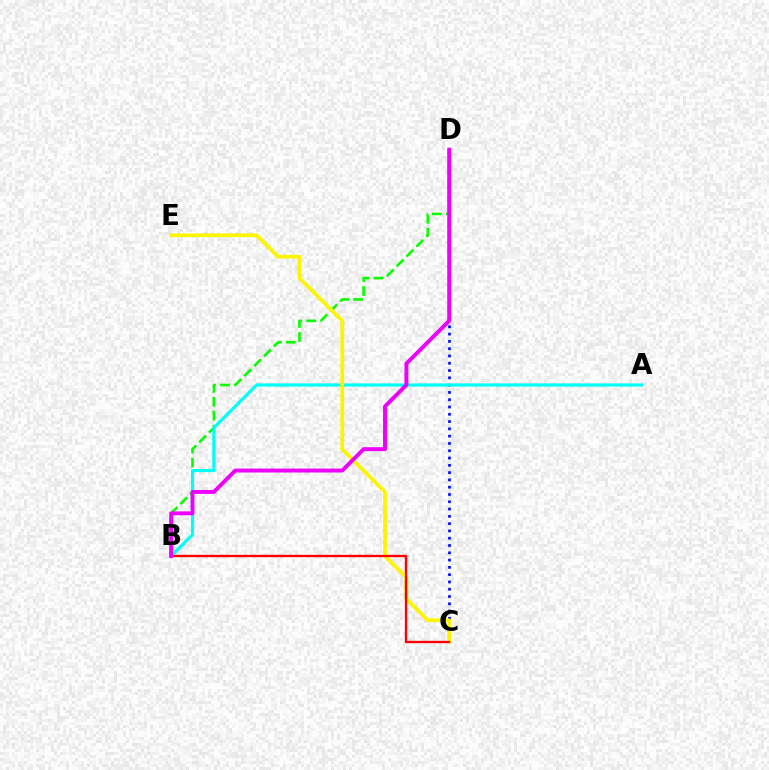{('B', 'D'): [{'color': '#08ff00', 'line_style': 'dashed', 'thickness': 1.89}, {'color': '#ee00ff', 'line_style': 'solid', 'thickness': 2.82}], ('C', 'D'): [{'color': '#0010ff', 'line_style': 'dotted', 'thickness': 1.98}], ('A', 'B'): [{'color': '#00fff6', 'line_style': 'solid', 'thickness': 2.28}], ('C', 'E'): [{'color': '#fcf500', 'line_style': 'solid', 'thickness': 2.68}], ('B', 'C'): [{'color': '#ff0000', 'line_style': 'solid', 'thickness': 1.69}]}